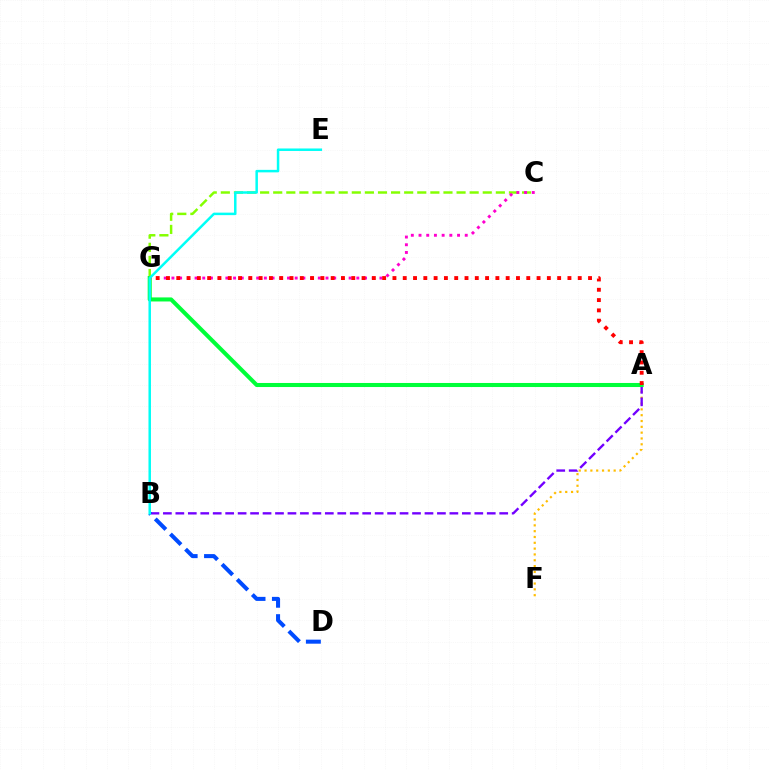{('A', 'F'): [{'color': '#ffbd00', 'line_style': 'dotted', 'thickness': 1.58}], ('A', 'B'): [{'color': '#7200ff', 'line_style': 'dashed', 'thickness': 1.69}], ('C', 'G'): [{'color': '#84ff00', 'line_style': 'dashed', 'thickness': 1.78}, {'color': '#ff00cf', 'line_style': 'dotted', 'thickness': 2.09}], ('A', 'G'): [{'color': '#00ff39', 'line_style': 'solid', 'thickness': 2.92}, {'color': '#ff0000', 'line_style': 'dotted', 'thickness': 2.8}], ('B', 'D'): [{'color': '#004bff', 'line_style': 'dashed', 'thickness': 2.91}], ('B', 'E'): [{'color': '#00fff6', 'line_style': 'solid', 'thickness': 1.8}]}